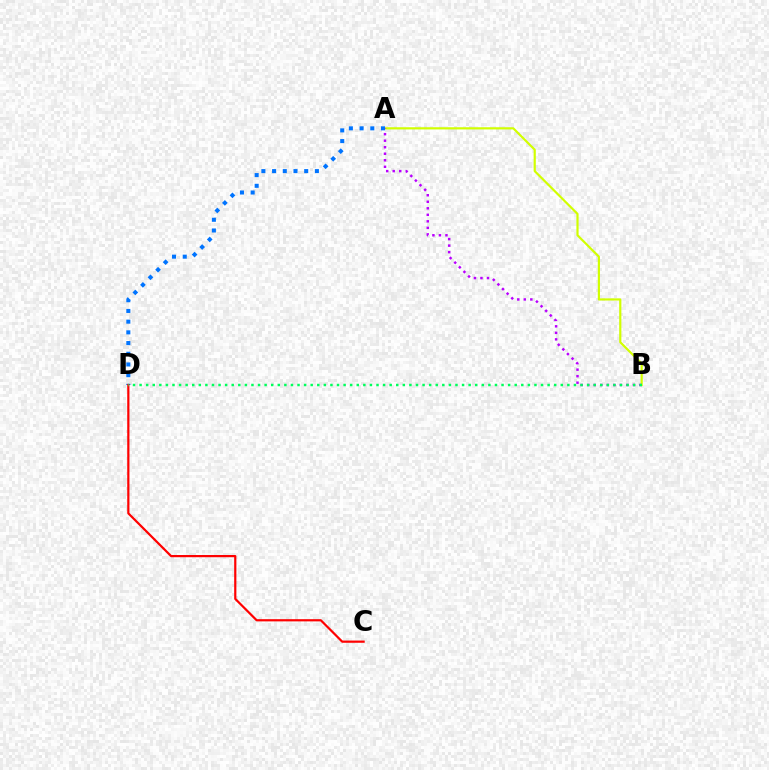{('A', 'B'): [{'color': '#d1ff00', 'line_style': 'solid', 'thickness': 1.57}, {'color': '#b900ff', 'line_style': 'dotted', 'thickness': 1.77}], ('A', 'D'): [{'color': '#0074ff', 'line_style': 'dotted', 'thickness': 2.91}], ('C', 'D'): [{'color': '#ff0000', 'line_style': 'solid', 'thickness': 1.59}], ('B', 'D'): [{'color': '#00ff5c', 'line_style': 'dotted', 'thickness': 1.79}]}